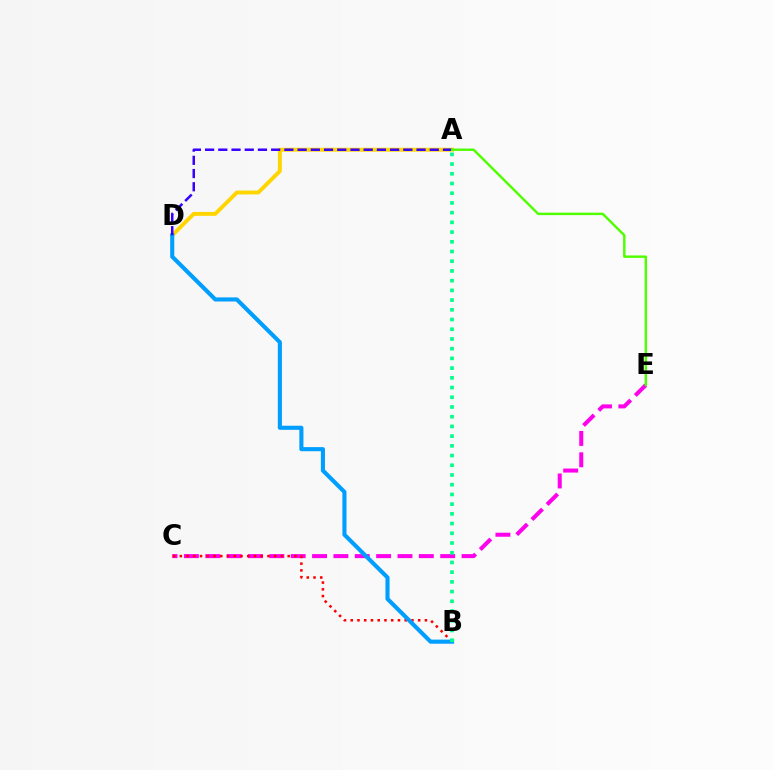{('C', 'E'): [{'color': '#ff00ed', 'line_style': 'dashed', 'thickness': 2.9}], ('B', 'C'): [{'color': '#ff0000', 'line_style': 'dotted', 'thickness': 1.83}], ('A', 'D'): [{'color': '#ffd500', 'line_style': 'solid', 'thickness': 2.81}, {'color': '#3700ff', 'line_style': 'dashed', 'thickness': 1.8}], ('B', 'D'): [{'color': '#009eff', 'line_style': 'solid', 'thickness': 2.95}], ('A', 'B'): [{'color': '#00ff86', 'line_style': 'dotted', 'thickness': 2.64}], ('A', 'E'): [{'color': '#4fff00', 'line_style': 'solid', 'thickness': 1.76}]}